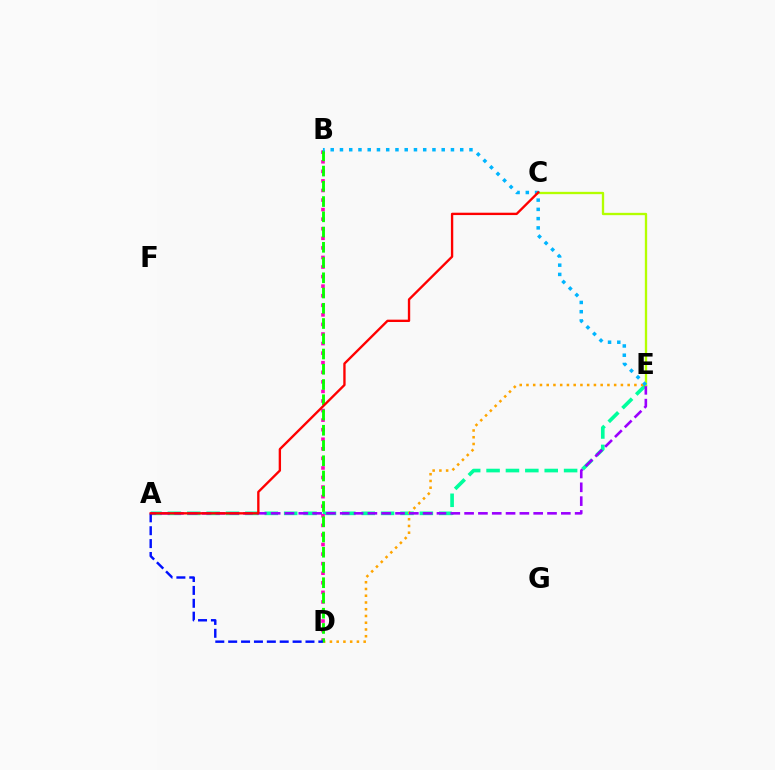{('A', 'E'): [{'color': '#00ff9d', 'line_style': 'dashed', 'thickness': 2.63}, {'color': '#9b00ff', 'line_style': 'dashed', 'thickness': 1.88}], ('D', 'E'): [{'color': '#ffa500', 'line_style': 'dotted', 'thickness': 1.83}], ('B', 'D'): [{'color': '#ff00bd', 'line_style': 'dotted', 'thickness': 2.6}, {'color': '#08ff00', 'line_style': 'dashed', 'thickness': 2.07}], ('C', 'E'): [{'color': '#b3ff00', 'line_style': 'solid', 'thickness': 1.68}], ('A', 'D'): [{'color': '#0010ff', 'line_style': 'dashed', 'thickness': 1.75}], ('B', 'E'): [{'color': '#00b5ff', 'line_style': 'dotted', 'thickness': 2.51}], ('A', 'C'): [{'color': '#ff0000', 'line_style': 'solid', 'thickness': 1.69}]}